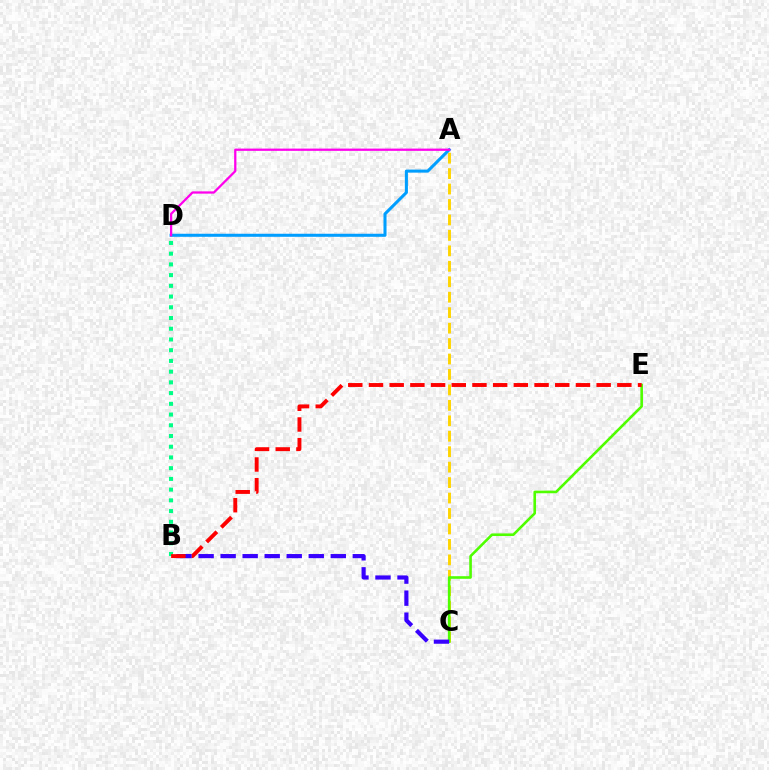{('A', 'C'): [{'color': '#ffd500', 'line_style': 'dashed', 'thickness': 2.1}], ('C', 'E'): [{'color': '#4fff00', 'line_style': 'solid', 'thickness': 1.88}], ('A', 'D'): [{'color': '#009eff', 'line_style': 'solid', 'thickness': 2.19}, {'color': '#ff00ed', 'line_style': 'solid', 'thickness': 1.63}], ('B', 'C'): [{'color': '#3700ff', 'line_style': 'dashed', 'thickness': 2.99}], ('B', 'D'): [{'color': '#00ff86', 'line_style': 'dotted', 'thickness': 2.91}], ('B', 'E'): [{'color': '#ff0000', 'line_style': 'dashed', 'thickness': 2.81}]}